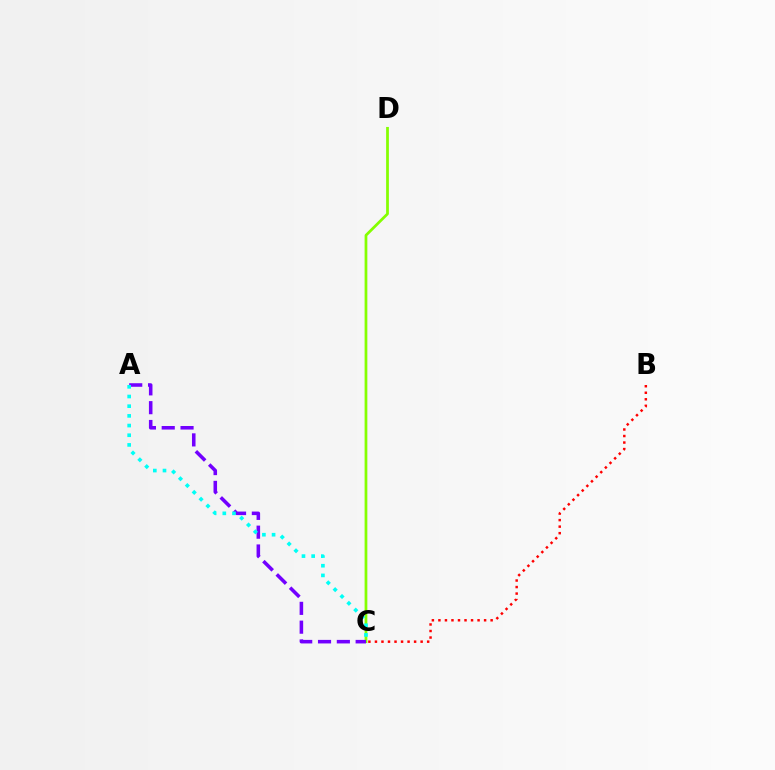{('C', 'D'): [{'color': '#84ff00', 'line_style': 'solid', 'thickness': 1.98}], ('B', 'C'): [{'color': '#ff0000', 'line_style': 'dotted', 'thickness': 1.77}], ('A', 'C'): [{'color': '#7200ff', 'line_style': 'dashed', 'thickness': 2.56}, {'color': '#00fff6', 'line_style': 'dotted', 'thickness': 2.63}]}